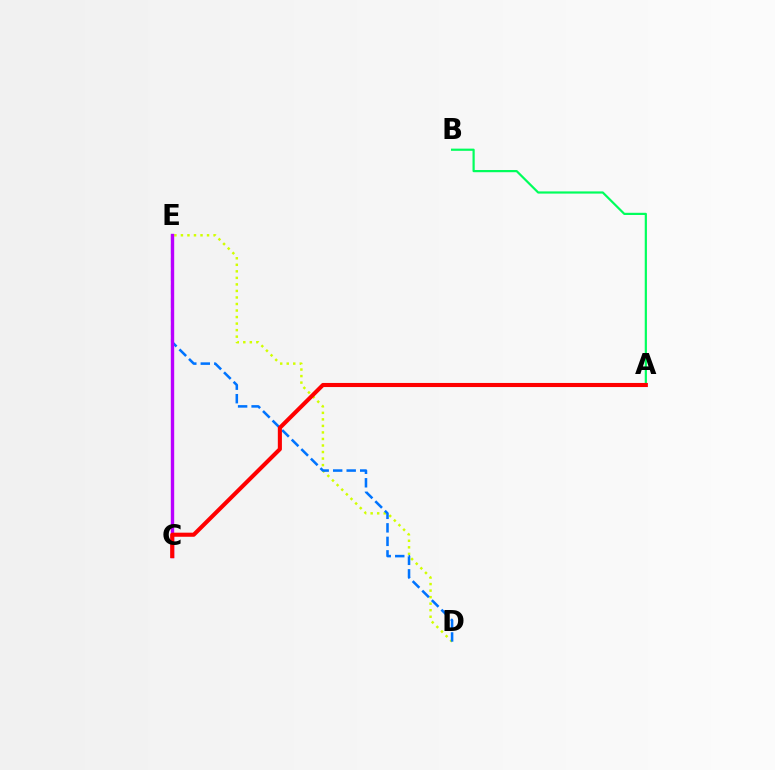{('D', 'E'): [{'color': '#d1ff00', 'line_style': 'dotted', 'thickness': 1.77}, {'color': '#0074ff', 'line_style': 'dashed', 'thickness': 1.83}], ('C', 'E'): [{'color': '#b900ff', 'line_style': 'solid', 'thickness': 2.43}], ('A', 'B'): [{'color': '#00ff5c', 'line_style': 'solid', 'thickness': 1.58}], ('A', 'C'): [{'color': '#ff0000', 'line_style': 'solid', 'thickness': 2.95}]}